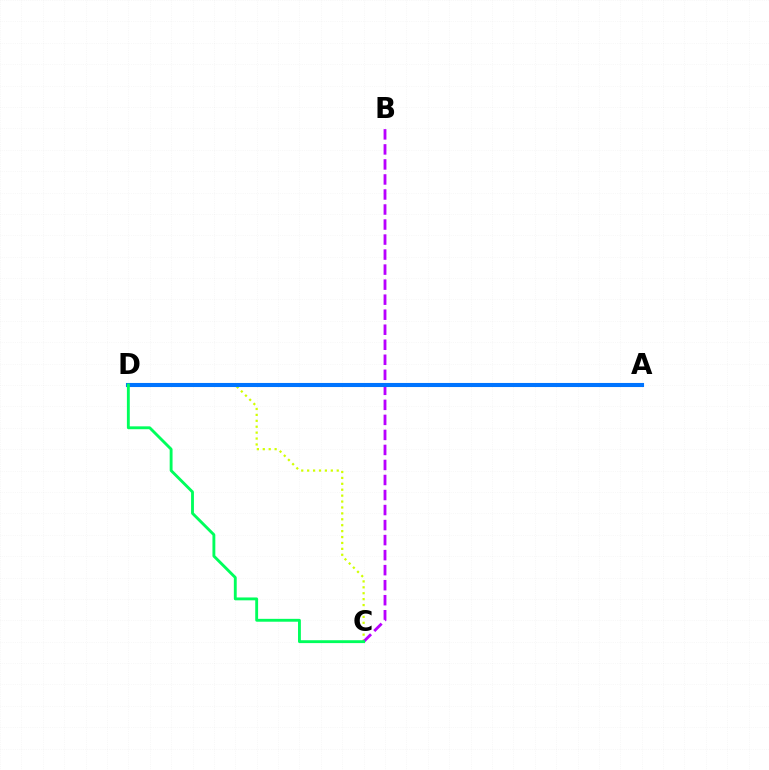{('C', 'D'): [{'color': '#d1ff00', 'line_style': 'dotted', 'thickness': 1.61}, {'color': '#00ff5c', 'line_style': 'solid', 'thickness': 2.07}], ('A', 'D'): [{'color': '#ff0000', 'line_style': 'dashed', 'thickness': 2.13}, {'color': '#0074ff', 'line_style': 'solid', 'thickness': 2.94}], ('B', 'C'): [{'color': '#b900ff', 'line_style': 'dashed', 'thickness': 2.04}]}